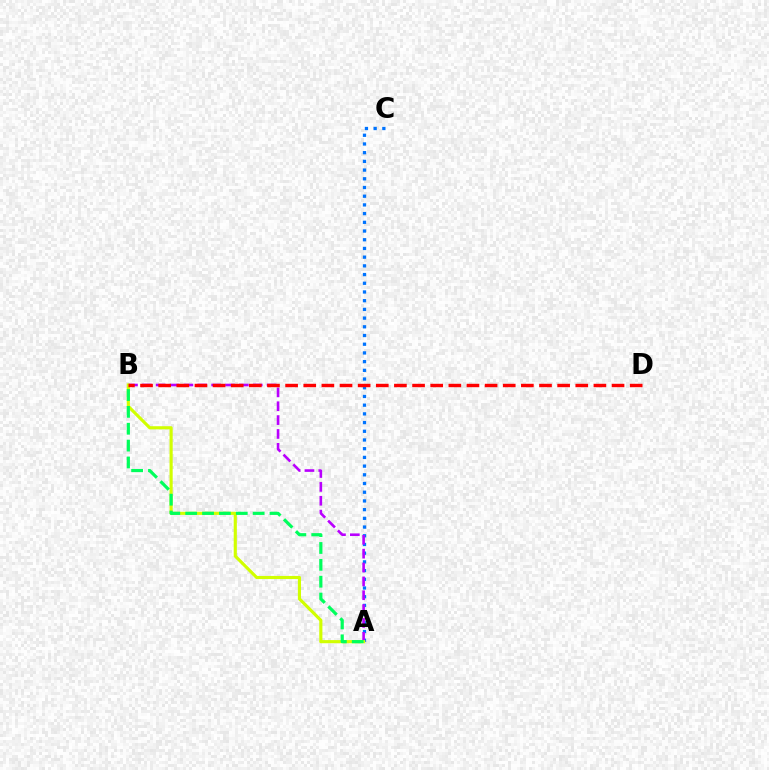{('A', 'C'): [{'color': '#0074ff', 'line_style': 'dotted', 'thickness': 2.37}], ('A', 'B'): [{'color': '#b900ff', 'line_style': 'dashed', 'thickness': 1.88}, {'color': '#d1ff00', 'line_style': 'solid', 'thickness': 2.26}, {'color': '#00ff5c', 'line_style': 'dashed', 'thickness': 2.29}], ('B', 'D'): [{'color': '#ff0000', 'line_style': 'dashed', 'thickness': 2.46}]}